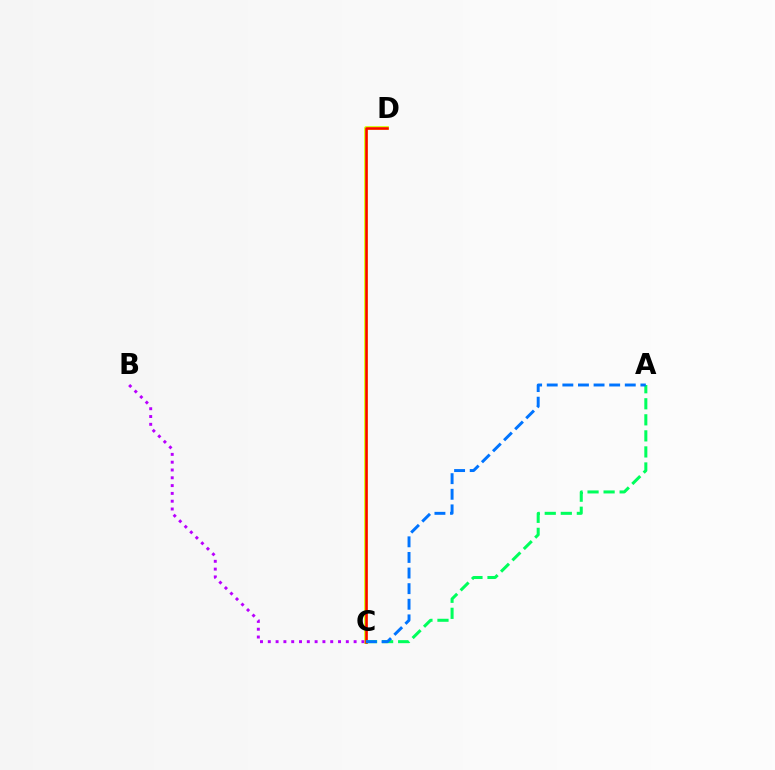{('C', 'D'): [{'color': '#d1ff00', 'line_style': 'solid', 'thickness': 2.66}, {'color': '#ff0000', 'line_style': 'solid', 'thickness': 1.8}], ('A', 'C'): [{'color': '#00ff5c', 'line_style': 'dashed', 'thickness': 2.18}, {'color': '#0074ff', 'line_style': 'dashed', 'thickness': 2.12}], ('B', 'C'): [{'color': '#b900ff', 'line_style': 'dotted', 'thickness': 2.12}]}